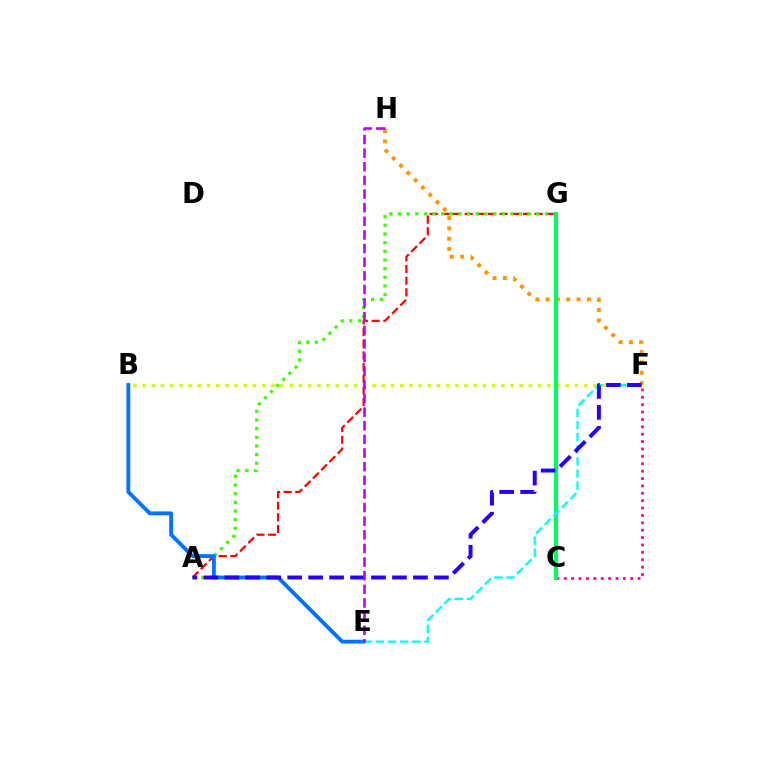{('C', 'F'): [{'color': '#ff00ac', 'line_style': 'dotted', 'thickness': 2.01}], ('A', 'G'): [{'color': '#ff0000', 'line_style': 'dashed', 'thickness': 1.58}, {'color': '#3dff00', 'line_style': 'dotted', 'thickness': 2.35}], ('F', 'H'): [{'color': '#ff9400', 'line_style': 'dotted', 'thickness': 2.8}], ('B', 'E'): [{'color': '#0074ff', 'line_style': 'solid', 'thickness': 2.77}], ('B', 'F'): [{'color': '#d1ff00', 'line_style': 'dotted', 'thickness': 2.5}], ('C', 'G'): [{'color': '#00ff5c', 'line_style': 'solid', 'thickness': 2.94}], ('E', 'F'): [{'color': '#00fff6', 'line_style': 'dashed', 'thickness': 1.65}], ('A', 'F'): [{'color': '#2500ff', 'line_style': 'dashed', 'thickness': 2.85}], ('E', 'H'): [{'color': '#b900ff', 'line_style': 'dashed', 'thickness': 1.85}]}